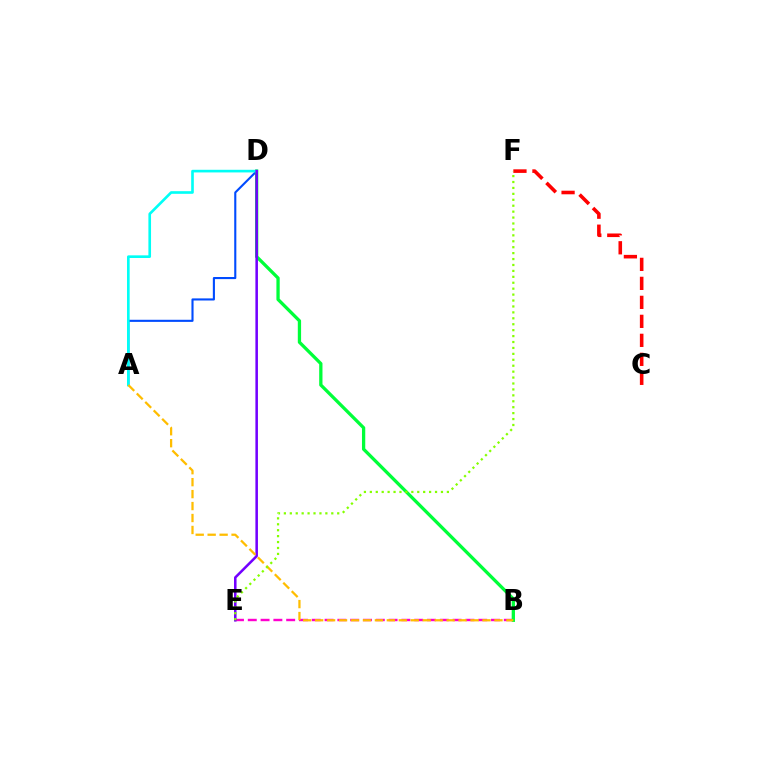{('B', 'E'): [{'color': '#ff00cf', 'line_style': 'dashed', 'thickness': 1.74}], ('C', 'F'): [{'color': '#ff0000', 'line_style': 'dashed', 'thickness': 2.58}], ('A', 'D'): [{'color': '#004bff', 'line_style': 'solid', 'thickness': 1.52}, {'color': '#00fff6', 'line_style': 'solid', 'thickness': 1.9}], ('B', 'D'): [{'color': '#00ff39', 'line_style': 'solid', 'thickness': 2.37}], ('D', 'E'): [{'color': '#7200ff', 'line_style': 'solid', 'thickness': 1.83}], ('A', 'B'): [{'color': '#ffbd00', 'line_style': 'dashed', 'thickness': 1.62}], ('E', 'F'): [{'color': '#84ff00', 'line_style': 'dotted', 'thickness': 1.61}]}